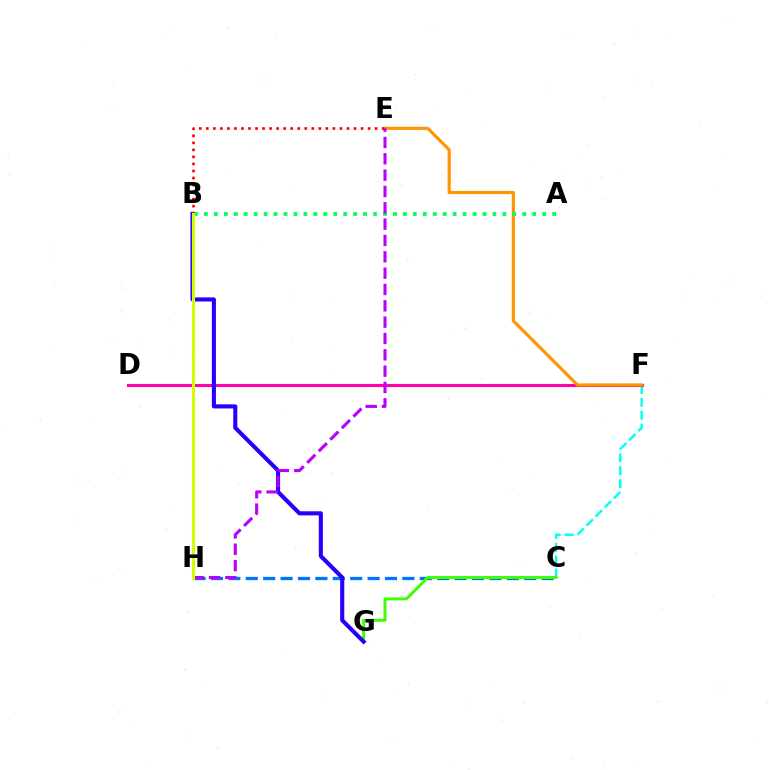{('C', 'F'): [{'color': '#00fff6', 'line_style': 'dashed', 'thickness': 1.75}], ('C', 'H'): [{'color': '#0074ff', 'line_style': 'dashed', 'thickness': 2.36}], ('C', 'G'): [{'color': '#3dff00', 'line_style': 'solid', 'thickness': 2.13}], ('D', 'F'): [{'color': '#ff00ac', 'line_style': 'solid', 'thickness': 2.22}], ('E', 'F'): [{'color': '#ff9400', 'line_style': 'solid', 'thickness': 2.27}], ('A', 'B'): [{'color': '#00ff5c', 'line_style': 'dotted', 'thickness': 2.7}], ('B', 'G'): [{'color': '#2500ff', 'line_style': 'solid', 'thickness': 2.94}], ('E', 'H'): [{'color': '#b900ff', 'line_style': 'dashed', 'thickness': 2.22}], ('B', 'E'): [{'color': '#ff0000', 'line_style': 'dotted', 'thickness': 1.91}], ('B', 'H'): [{'color': '#d1ff00', 'line_style': 'solid', 'thickness': 2.22}]}